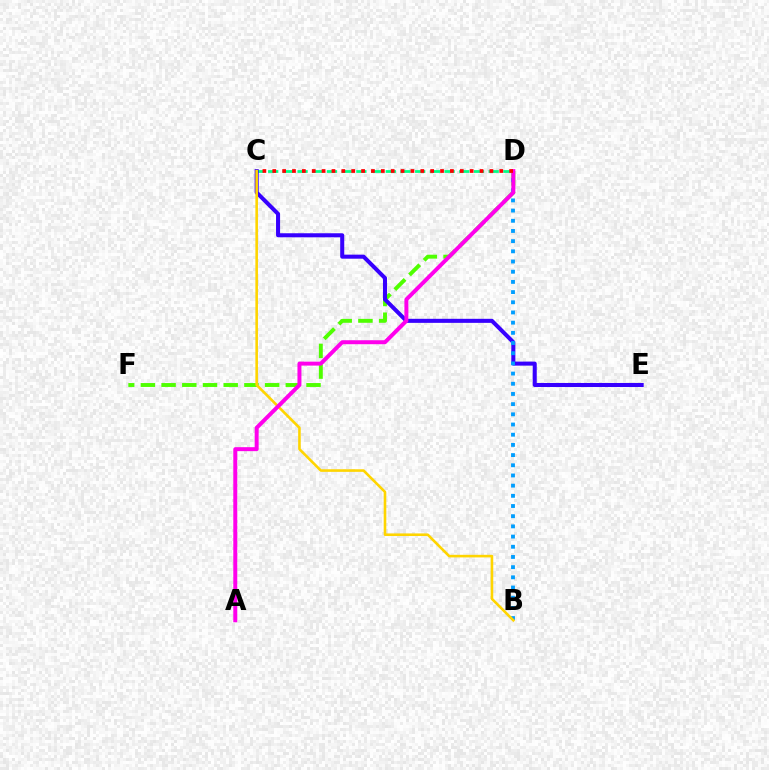{('D', 'F'): [{'color': '#4fff00', 'line_style': 'dashed', 'thickness': 2.81}], ('C', 'D'): [{'color': '#00ff86', 'line_style': 'dashed', 'thickness': 2.0}, {'color': '#ff0000', 'line_style': 'dotted', 'thickness': 2.68}], ('C', 'E'): [{'color': '#3700ff', 'line_style': 'solid', 'thickness': 2.91}], ('B', 'D'): [{'color': '#009eff', 'line_style': 'dotted', 'thickness': 2.77}], ('B', 'C'): [{'color': '#ffd500', 'line_style': 'solid', 'thickness': 1.87}], ('A', 'D'): [{'color': '#ff00ed', 'line_style': 'solid', 'thickness': 2.86}]}